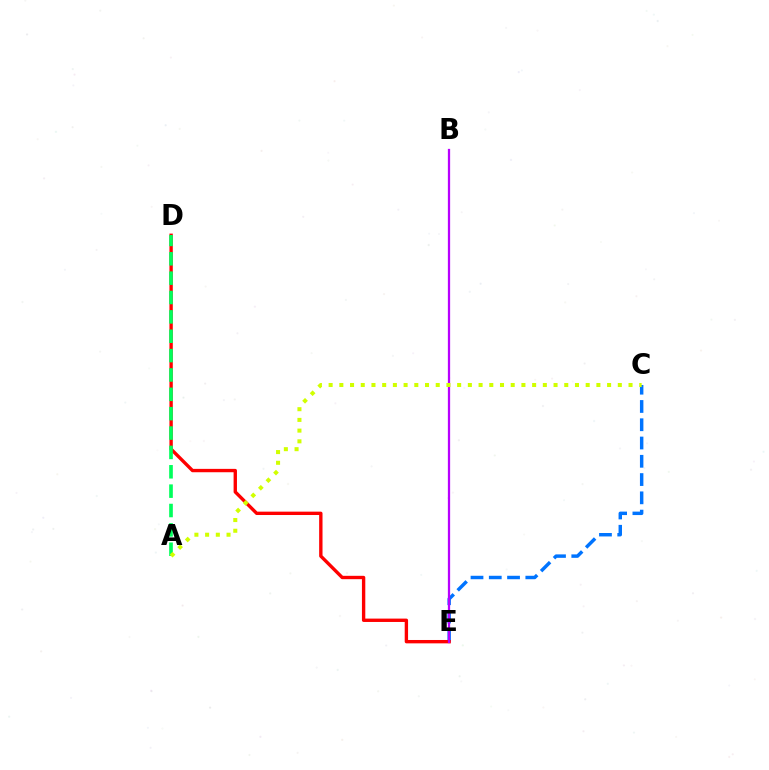{('C', 'E'): [{'color': '#0074ff', 'line_style': 'dashed', 'thickness': 2.48}], ('D', 'E'): [{'color': '#ff0000', 'line_style': 'solid', 'thickness': 2.42}], ('A', 'D'): [{'color': '#00ff5c', 'line_style': 'dashed', 'thickness': 2.63}], ('B', 'E'): [{'color': '#b900ff', 'line_style': 'solid', 'thickness': 1.63}], ('A', 'C'): [{'color': '#d1ff00', 'line_style': 'dotted', 'thickness': 2.91}]}